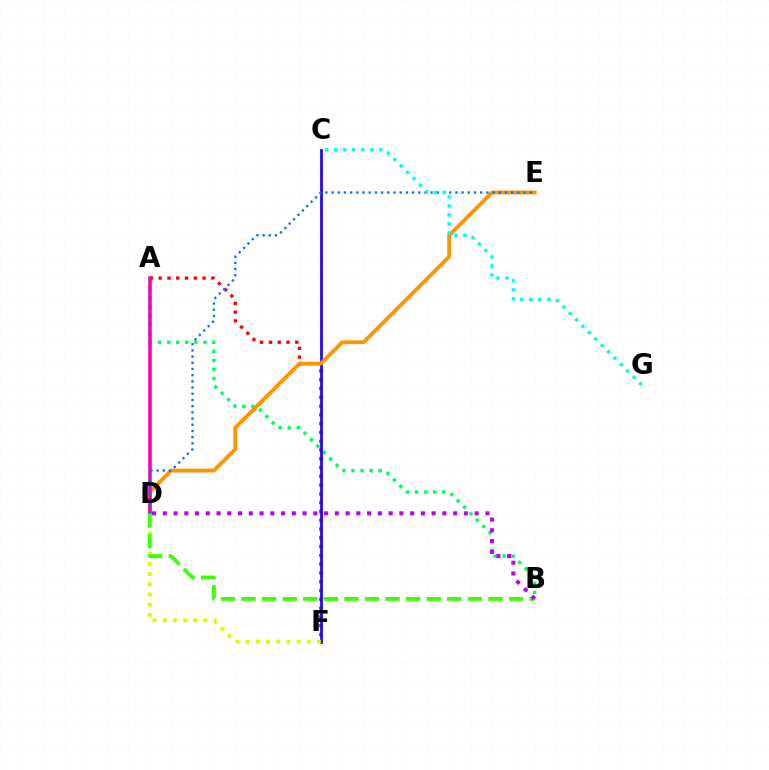{('A', 'B'): [{'color': '#00ff5c', 'line_style': 'dotted', 'thickness': 2.46}], ('A', 'F'): [{'color': '#ff0000', 'line_style': 'dotted', 'thickness': 2.39}], ('C', 'F'): [{'color': '#2500ff', 'line_style': 'solid', 'thickness': 1.97}], ('D', 'F'): [{'color': '#d1ff00', 'line_style': 'dotted', 'thickness': 2.77}], ('D', 'E'): [{'color': '#ff9400', 'line_style': 'solid', 'thickness': 2.77}, {'color': '#0074ff', 'line_style': 'dotted', 'thickness': 1.68}], ('A', 'D'): [{'color': '#ff00ac', 'line_style': 'solid', 'thickness': 2.58}], ('B', 'D'): [{'color': '#3dff00', 'line_style': 'dashed', 'thickness': 2.8}, {'color': '#b900ff', 'line_style': 'dotted', 'thickness': 2.92}], ('C', 'G'): [{'color': '#00fff6', 'line_style': 'dotted', 'thickness': 2.46}]}